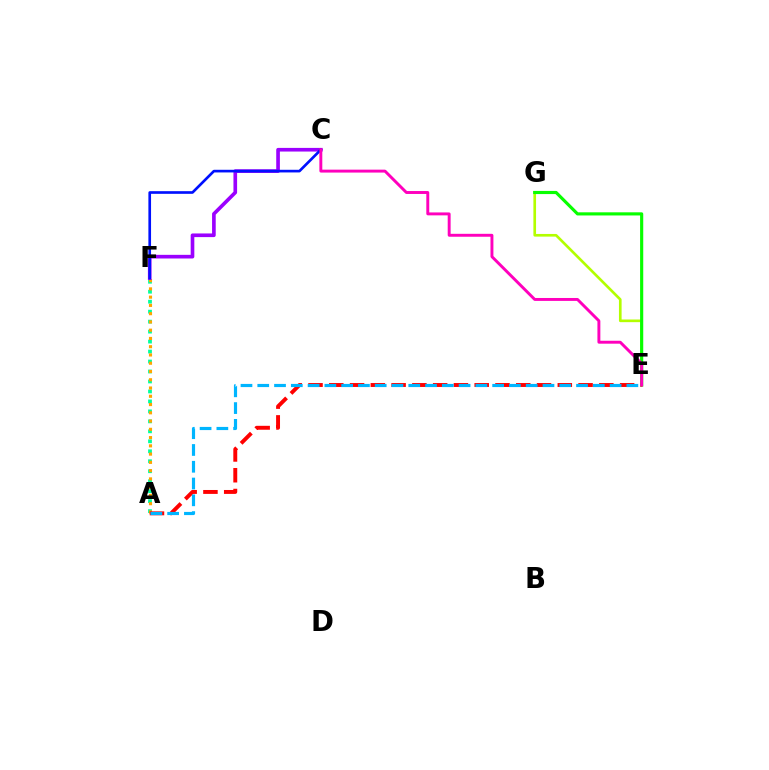{('E', 'G'): [{'color': '#b3ff00', 'line_style': 'solid', 'thickness': 1.91}, {'color': '#08ff00', 'line_style': 'solid', 'thickness': 2.26}], ('A', 'F'): [{'color': '#00ff9d', 'line_style': 'dotted', 'thickness': 2.71}, {'color': '#ffa500', 'line_style': 'dotted', 'thickness': 2.24}], ('C', 'F'): [{'color': '#9b00ff', 'line_style': 'solid', 'thickness': 2.63}, {'color': '#0010ff', 'line_style': 'solid', 'thickness': 1.91}], ('A', 'E'): [{'color': '#ff0000', 'line_style': 'dashed', 'thickness': 2.82}, {'color': '#00b5ff', 'line_style': 'dashed', 'thickness': 2.28}], ('C', 'E'): [{'color': '#ff00bd', 'line_style': 'solid', 'thickness': 2.11}]}